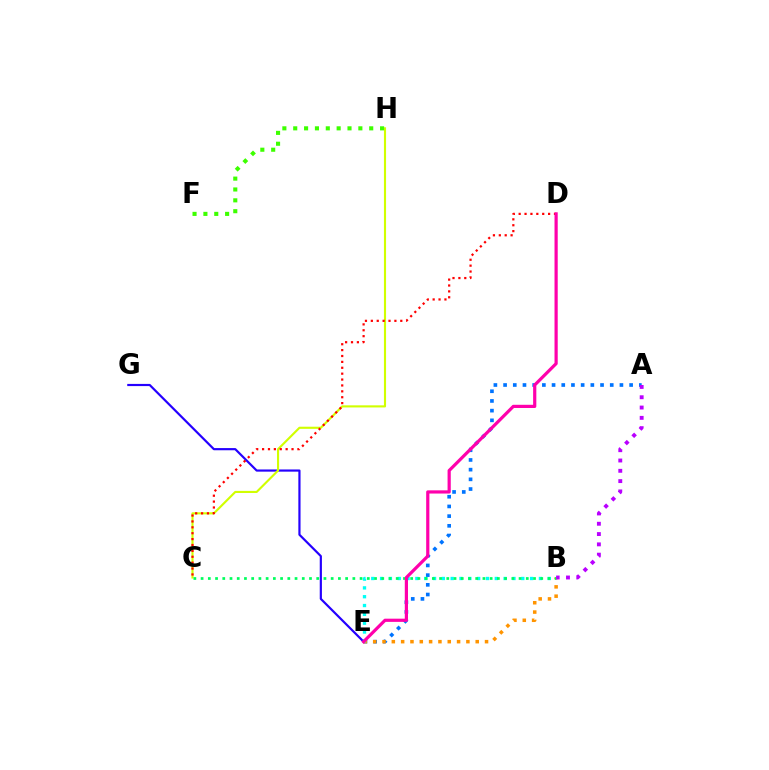{('A', 'E'): [{'color': '#0074ff', 'line_style': 'dotted', 'thickness': 2.63}], ('B', 'E'): [{'color': '#ff9400', 'line_style': 'dotted', 'thickness': 2.53}, {'color': '#00fff6', 'line_style': 'dotted', 'thickness': 2.4}], ('E', 'G'): [{'color': '#2500ff', 'line_style': 'solid', 'thickness': 1.57}], ('C', 'H'): [{'color': '#d1ff00', 'line_style': 'solid', 'thickness': 1.53}], ('C', 'D'): [{'color': '#ff0000', 'line_style': 'dotted', 'thickness': 1.6}], ('B', 'C'): [{'color': '#00ff5c', 'line_style': 'dotted', 'thickness': 1.96}], ('D', 'E'): [{'color': '#ff00ac', 'line_style': 'solid', 'thickness': 2.31}], ('F', 'H'): [{'color': '#3dff00', 'line_style': 'dotted', 'thickness': 2.95}], ('A', 'B'): [{'color': '#b900ff', 'line_style': 'dotted', 'thickness': 2.8}]}